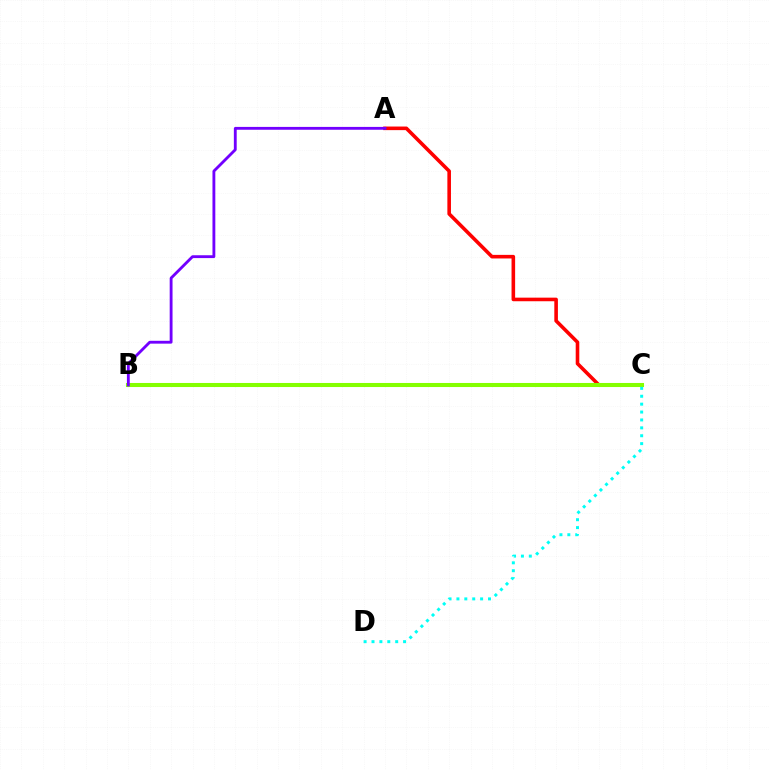{('A', 'C'): [{'color': '#ff0000', 'line_style': 'solid', 'thickness': 2.59}], ('B', 'C'): [{'color': '#84ff00', 'line_style': 'solid', 'thickness': 2.93}], ('C', 'D'): [{'color': '#00fff6', 'line_style': 'dotted', 'thickness': 2.15}], ('A', 'B'): [{'color': '#7200ff', 'line_style': 'solid', 'thickness': 2.05}]}